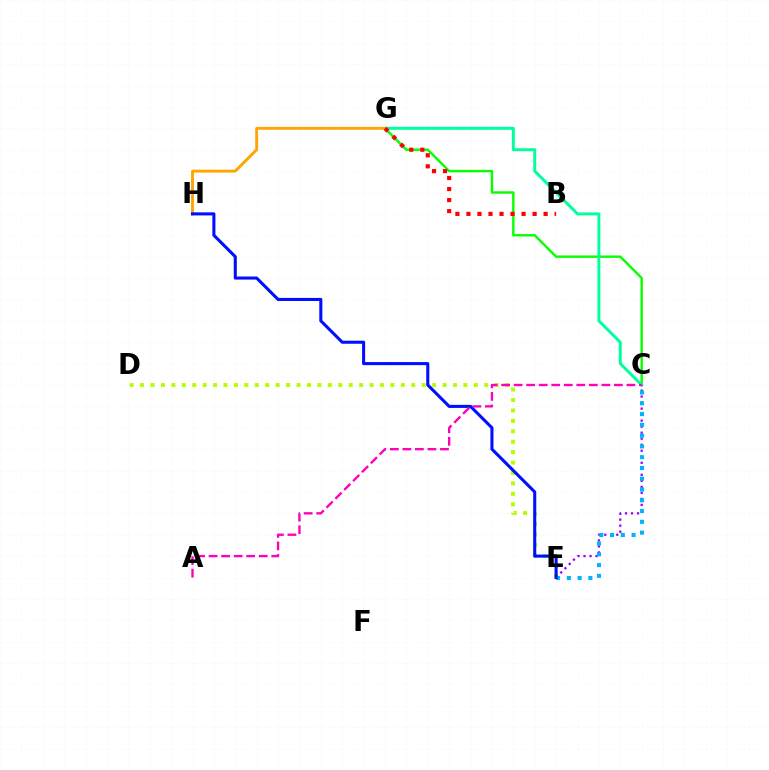{('C', 'G'): [{'color': '#08ff00', 'line_style': 'solid', 'thickness': 1.74}, {'color': '#00ff9d', 'line_style': 'solid', 'thickness': 2.13}], ('D', 'E'): [{'color': '#b3ff00', 'line_style': 'dotted', 'thickness': 2.83}], ('C', 'E'): [{'color': '#9b00ff', 'line_style': 'dotted', 'thickness': 1.64}, {'color': '#00b5ff', 'line_style': 'dotted', 'thickness': 2.93}], ('G', 'H'): [{'color': '#ffa500', 'line_style': 'solid', 'thickness': 2.08}], ('E', 'H'): [{'color': '#0010ff', 'line_style': 'solid', 'thickness': 2.22}], ('B', 'G'): [{'color': '#ff0000', 'line_style': 'dotted', 'thickness': 3.0}], ('A', 'C'): [{'color': '#ff00bd', 'line_style': 'dashed', 'thickness': 1.7}]}